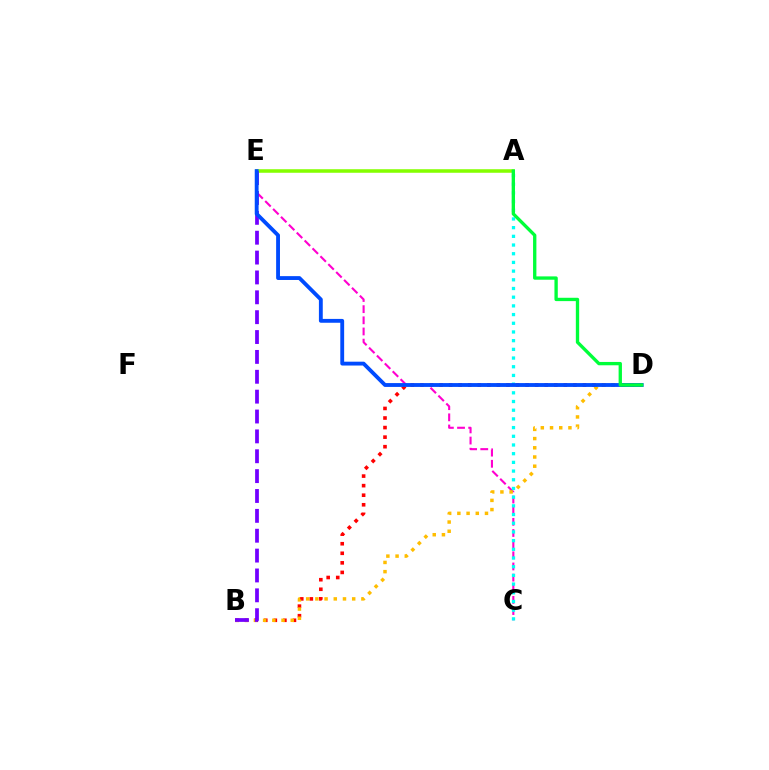{('B', 'D'): [{'color': '#ff0000', 'line_style': 'dotted', 'thickness': 2.6}, {'color': '#ffbd00', 'line_style': 'dotted', 'thickness': 2.5}], ('C', 'E'): [{'color': '#ff00cf', 'line_style': 'dashed', 'thickness': 1.52}], ('A', 'E'): [{'color': '#84ff00', 'line_style': 'solid', 'thickness': 2.55}], ('A', 'C'): [{'color': '#00fff6', 'line_style': 'dotted', 'thickness': 2.36}], ('B', 'E'): [{'color': '#7200ff', 'line_style': 'dashed', 'thickness': 2.7}], ('D', 'E'): [{'color': '#004bff', 'line_style': 'solid', 'thickness': 2.77}], ('A', 'D'): [{'color': '#00ff39', 'line_style': 'solid', 'thickness': 2.4}]}